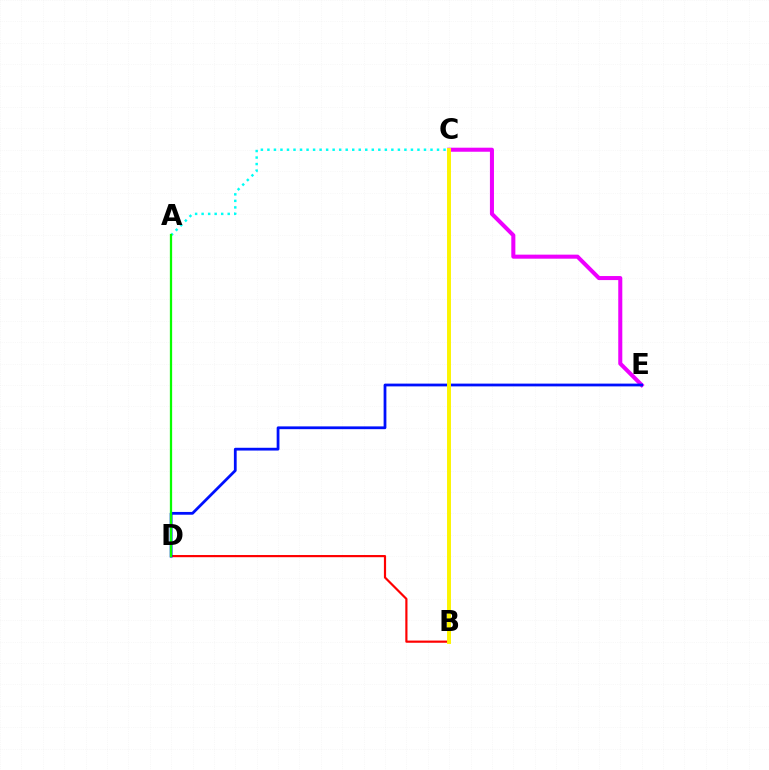{('C', 'E'): [{'color': '#ee00ff', 'line_style': 'solid', 'thickness': 2.91}], ('B', 'D'): [{'color': '#ff0000', 'line_style': 'solid', 'thickness': 1.57}], ('A', 'C'): [{'color': '#00fff6', 'line_style': 'dotted', 'thickness': 1.77}], ('D', 'E'): [{'color': '#0010ff', 'line_style': 'solid', 'thickness': 2.0}], ('B', 'C'): [{'color': '#fcf500', 'line_style': 'solid', 'thickness': 2.83}], ('A', 'D'): [{'color': '#08ff00', 'line_style': 'solid', 'thickness': 1.64}]}